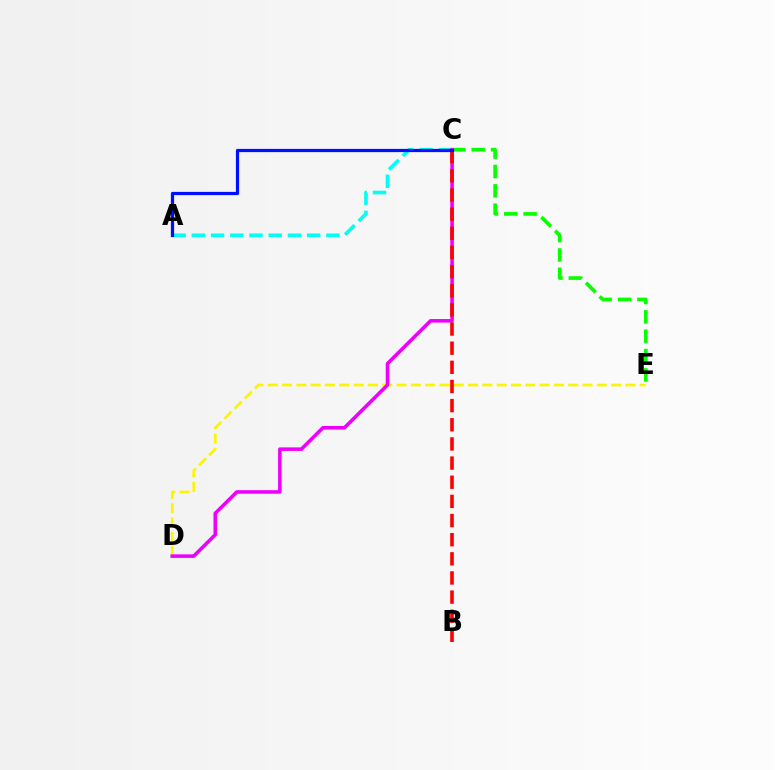{('D', 'E'): [{'color': '#fcf500', 'line_style': 'dashed', 'thickness': 1.94}], ('C', 'E'): [{'color': '#08ff00', 'line_style': 'dashed', 'thickness': 2.63}], ('A', 'C'): [{'color': '#00fff6', 'line_style': 'dashed', 'thickness': 2.61}, {'color': '#0010ff', 'line_style': 'solid', 'thickness': 2.33}], ('C', 'D'): [{'color': '#ee00ff', 'line_style': 'solid', 'thickness': 2.57}], ('B', 'C'): [{'color': '#ff0000', 'line_style': 'dashed', 'thickness': 2.6}]}